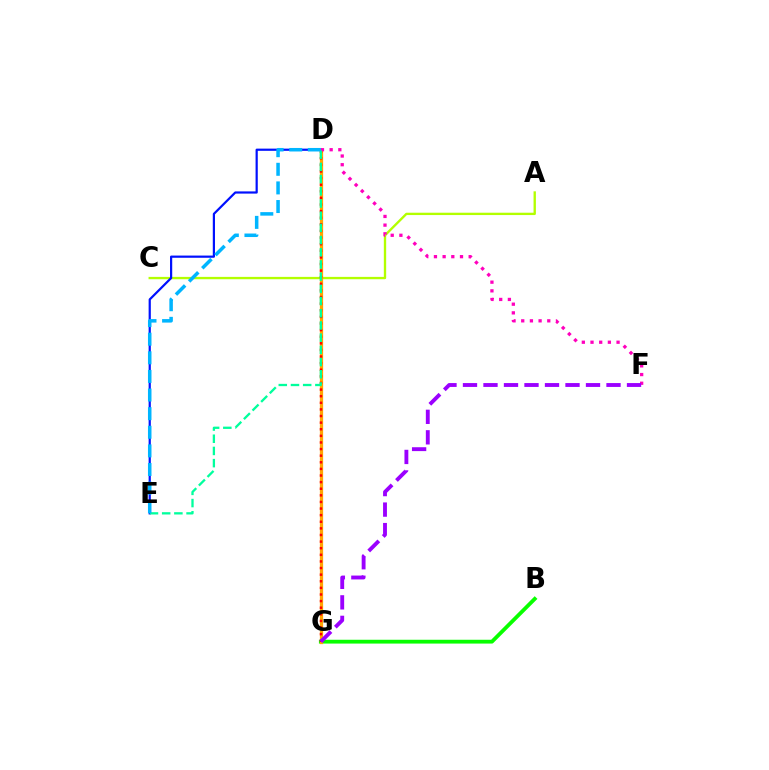{('A', 'C'): [{'color': '#b3ff00', 'line_style': 'solid', 'thickness': 1.69}], ('B', 'G'): [{'color': '#08ff00', 'line_style': 'solid', 'thickness': 2.74}], ('D', 'E'): [{'color': '#0010ff', 'line_style': 'solid', 'thickness': 1.59}, {'color': '#00ff9d', 'line_style': 'dashed', 'thickness': 1.66}, {'color': '#00b5ff', 'line_style': 'dashed', 'thickness': 2.53}], ('D', 'G'): [{'color': '#ffa500', 'line_style': 'solid', 'thickness': 2.35}, {'color': '#ff0000', 'line_style': 'dotted', 'thickness': 1.8}], ('D', 'F'): [{'color': '#ff00bd', 'line_style': 'dotted', 'thickness': 2.36}], ('F', 'G'): [{'color': '#9b00ff', 'line_style': 'dashed', 'thickness': 2.79}]}